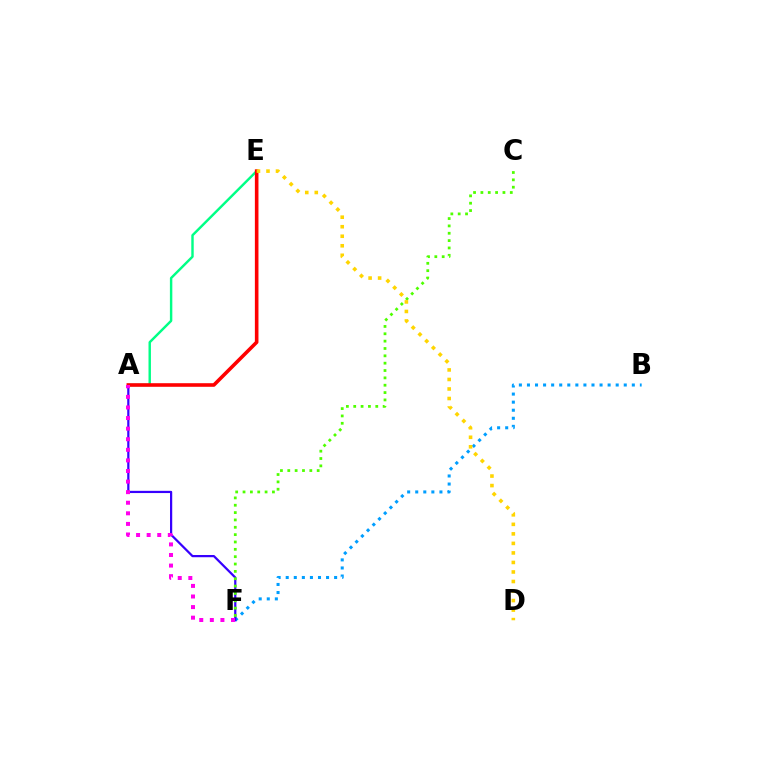{('B', 'F'): [{'color': '#009eff', 'line_style': 'dotted', 'thickness': 2.19}], ('A', 'E'): [{'color': '#00ff86', 'line_style': 'solid', 'thickness': 1.75}, {'color': '#ff0000', 'line_style': 'solid', 'thickness': 2.59}], ('A', 'F'): [{'color': '#3700ff', 'line_style': 'solid', 'thickness': 1.6}, {'color': '#ff00ed', 'line_style': 'dotted', 'thickness': 2.88}], ('C', 'F'): [{'color': '#4fff00', 'line_style': 'dotted', 'thickness': 2.0}], ('D', 'E'): [{'color': '#ffd500', 'line_style': 'dotted', 'thickness': 2.59}]}